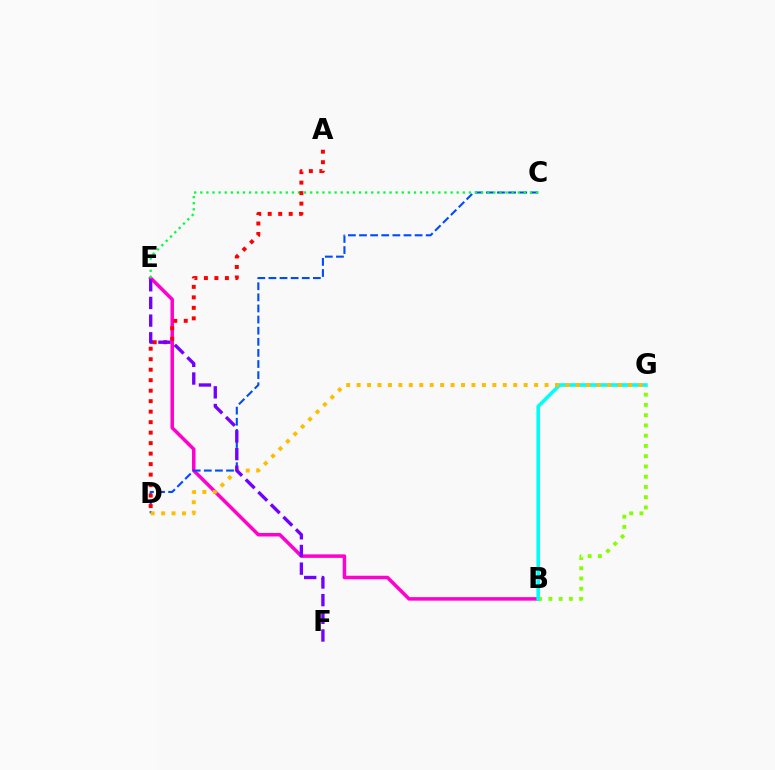{('B', 'E'): [{'color': '#ff00cf', 'line_style': 'solid', 'thickness': 2.53}], ('C', 'D'): [{'color': '#004bff', 'line_style': 'dashed', 'thickness': 1.51}], ('B', 'G'): [{'color': '#84ff00', 'line_style': 'dotted', 'thickness': 2.79}, {'color': '#00fff6', 'line_style': 'solid', 'thickness': 2.58}], ('C', 'E'): [{'color': '#00ff39', 'line_style': 'dotted', 'thickness': 1.66}], ('A', 'D'): [{'color': '#ff0000', 'line_style': 'dotted', 'thickness': 2.85}], ('D', 'G'): [{'color': '#ffbd00', 'line_style': 'dotted', 'thickness': 2.84}], ('E', 'F'): [{'color': '#7200ff', 'line_style': 'dashed', 'thickness': 2.4}]}